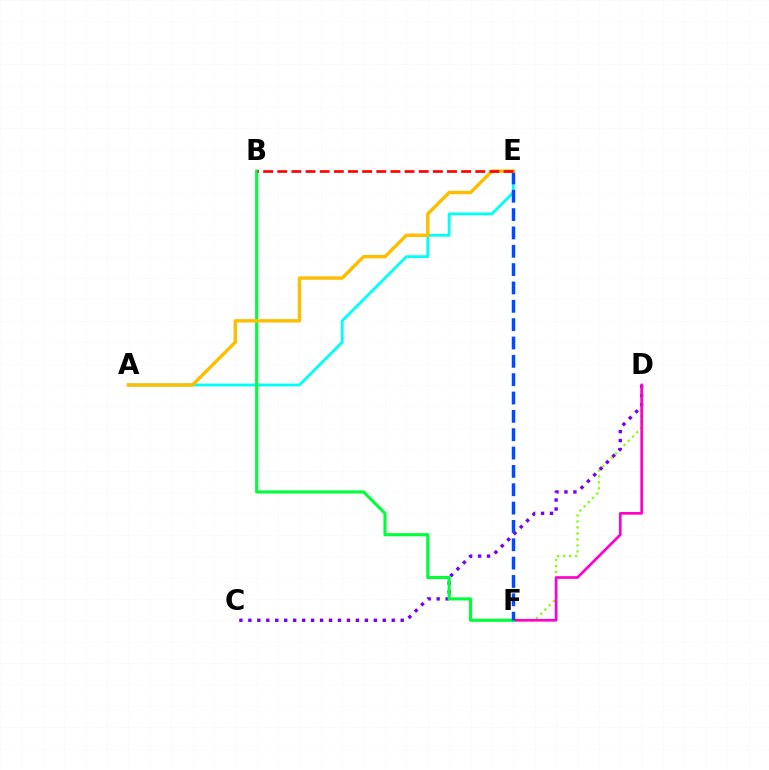{('D', 'F'): [{'color': '#84ff00', 'line_style': 'dotted', 'thickness': 1.63}, {'color': '#ff00cf', 'line_style': 'solid', 'thickness': 1.94}], ('C', 'D'): [{'color': '#7200ff', 'line_style': 'dotted', 'thickness': 2.43}], ('A', 'E'): [{'color': '#00fff6', 'line_style': 'solid', 'thickness': 2.04}, {'color': '#ffbd00', 'line_style': 'solid', 'thickness': 2.46}], ('B', 'F'): [{'color': '#00ff39', 'line_style': 'solid', 'thickness': 2.25}], ('E', 'F'): [{'color': '#004bff', 'line_style': 'dashed', 'thickness': 2.49}], ('B', 'E'): [{'color': '#ff0000', 'line_style': 'dashed', 'thickness': 1.92}]}